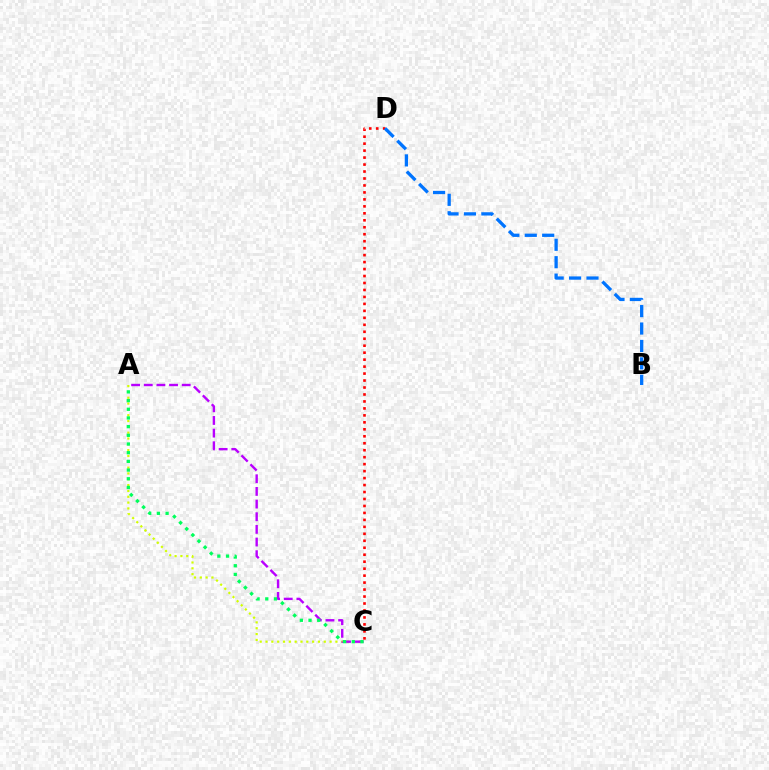{('A', 'C'): [{'color': '#d1ff00', 'line_style': 'dotted', 'thickness': 1.58}, {'color': '#b900ff', 'line_style': 'dashed', 'thickness': 1.72}, {'color': '#00ff5c', 'line_style': 'dotted', 'thickness': 2.36}], ('C', 'D'): [{'color': '#ff0000', 'line_style': 'dotted', 'thickness': 1.89}], ('B', 'D'): [{'color': '#0074ff', 'line_style': 'dashed', 'thickness': 2.37}]}